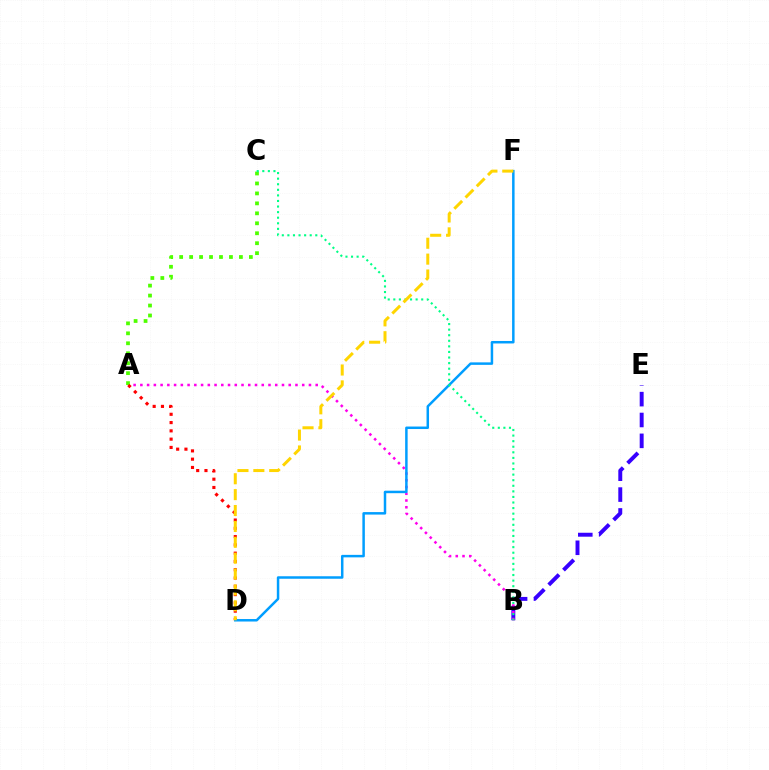{('B', 'E'): [{'color': '#3700ff', 'line_style': 'dashed', 'thickness': 2.83}], ('A', 'B'): [{'color': '#ff00ed', 'line_style': 'dotted', 'thickness': 1.83}], ('A', 'C'): [{'color': '#4fff00', 'line_style': 'dotted', 'thickness': 2.71}], ('A', 'D'): [{'color': '#ff0000', 'line_style': 'dotted', 'thickness': 2.25}], ('D', 'F'): [{'color': '#009eff', 'line_style': 'solid', 'thickness': 1.79}, {'color': '#ffd500', 'line_style': 'dashed', 'thickness': 2.16}], ('B', 'C'): [{'color': '#00ff86', 'line_style': 'dotted', 'thickness': 1.52}]}